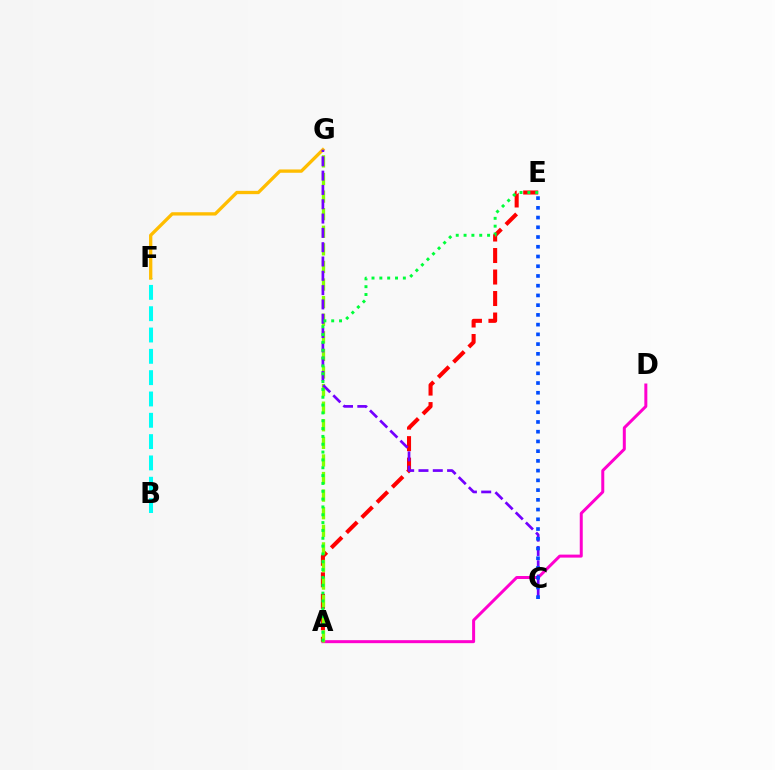{('A', 'D'): [{'color': '#ff00cf', 'line_style': 'solid', 'thickness': 2.16}], ('A', 'E'): [{'color': '#ff0000', 'line_style': 'dashed', 'thickness': 2.92}, {'color': '#00ff39', 'line_style': 'dotted', 'thickness': 2.13}], ('B', 'F'): [{'color': '#00fff6', 'line_style': 'dashed', 'thickness': 2.9}], ('A', 'G'): [{'color': '#84ff00', 'line_style': 'dashed', 'thickness': 2.39}], ('F', 'G'): [{'color': '#ffbd00', 'line_style': 'solid', 'thickness': 2.38}], ('C', 'G'): [{'color': '#7200ff', 'line_style': 'dashed', 'thickness': 1.94}], ('C', 'E'): [{'color': '#004bff', 'line_style': 'dotted', 'thickness': 2.64}]}